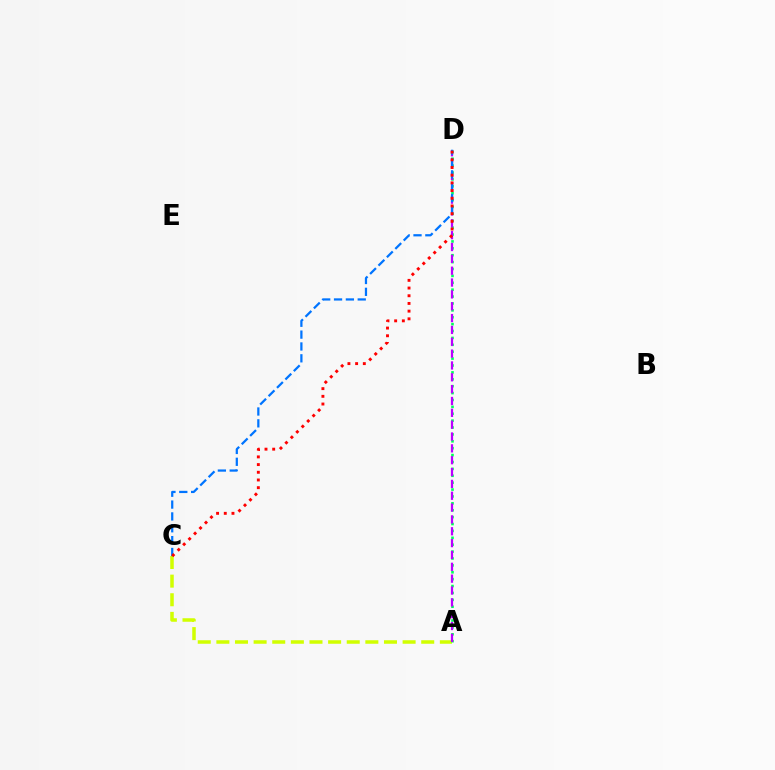{('A', 'C'): [{'color': '#d1ff00', 'line_style': 'dashed', 'thickness': 2.53}], ('A', 'D'): [{'color': '#00ff5c', 'line_style': 'dotted', 'thickness': 1.87}, {'color': '#b900ff', 'line_style': 'dashed', 'thickness': 1.61}], ('C', 'D'): [{'color': '#0074ff', 'line_style': 'dashed', 'thickness': 1.61}, {'color': '#ff0000', 'line_style': 'dotted', 'thickness': 2.09}]}